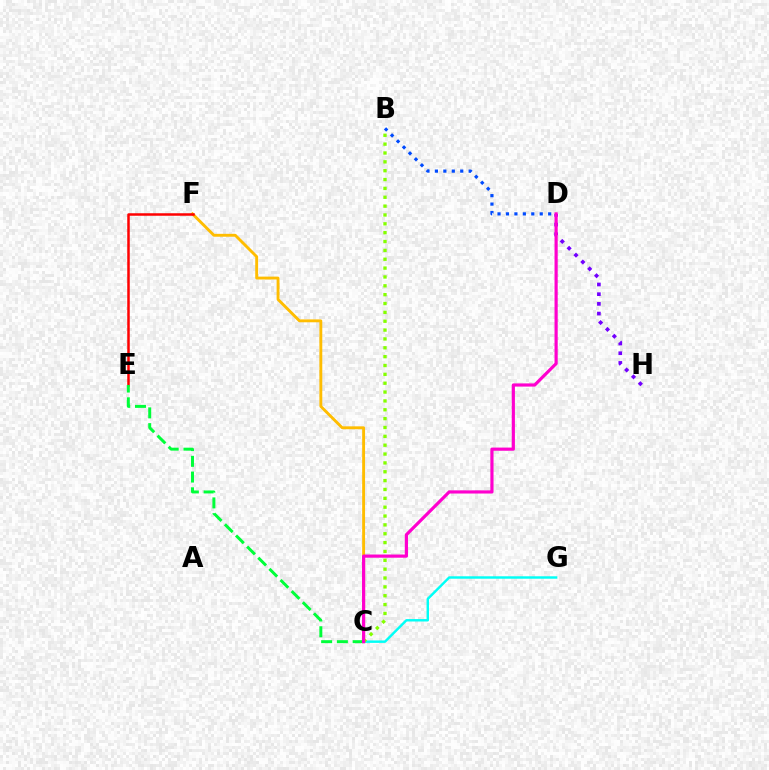{('C', 'G'): [{'color': '#00fff6', 'line_style': 'solid', 'thickness': 1.75}], ('B', 'C'): [{'color': '#84ff00', 'line_style': 'dotted', 'thickness': 2.41}], ('C', 'F'): [{'color': '#ffbd00', 'line_style': 'solid', 'thickness': 2.08}], ('E', 'F'): [{'color': '#ff0000', 'line_style': 'solid', 'thickness': 1.8}], ('C', 'E'): [{'color': '#00ff39', 'line_style': 'dashed', 'thickness': 2.14}], ('B', 'D'): [{'color': '#004bff', 'line_style': 'dotted', 'thickness': 2.29}], ('D', 'H'): [{'color': '#7200ff', 'line_style': 'dotted', 'thickness': 2.64}], ('C', 'D'): [{'color': '#ff00cf', 'line_style': 'solid', 'thickness': 2.29}]}